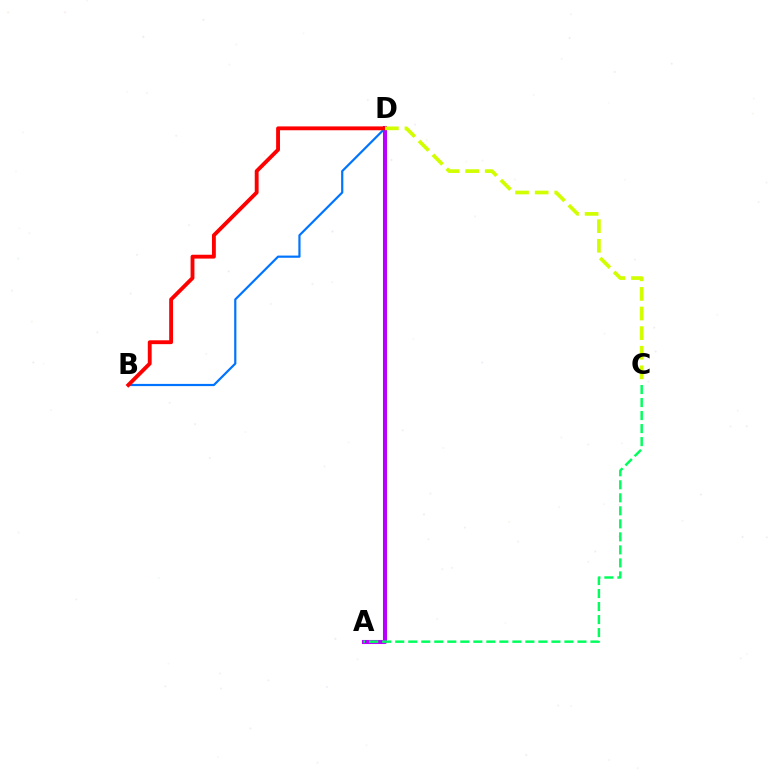{('A', 'D'): [{'color': '#b900ff', 'line_style': 'solid', 'thickness': 2.93}], ('B', 'D'): [{'color': '#0074ff', 'line_style': 'solid', 'thickness': 1.58}, {'color': '#ff0000', 'line_style': 'solid', 'thickness': 2.78}], ('C', 'D'): [{'color': '#d1ff00', 'line_style': 'dashed', 'thickness': 2.66}], ('A', 'C'): [{'color': '#00ff5c', 'line_style': 'dashed', 'thickness': 1.77}]}